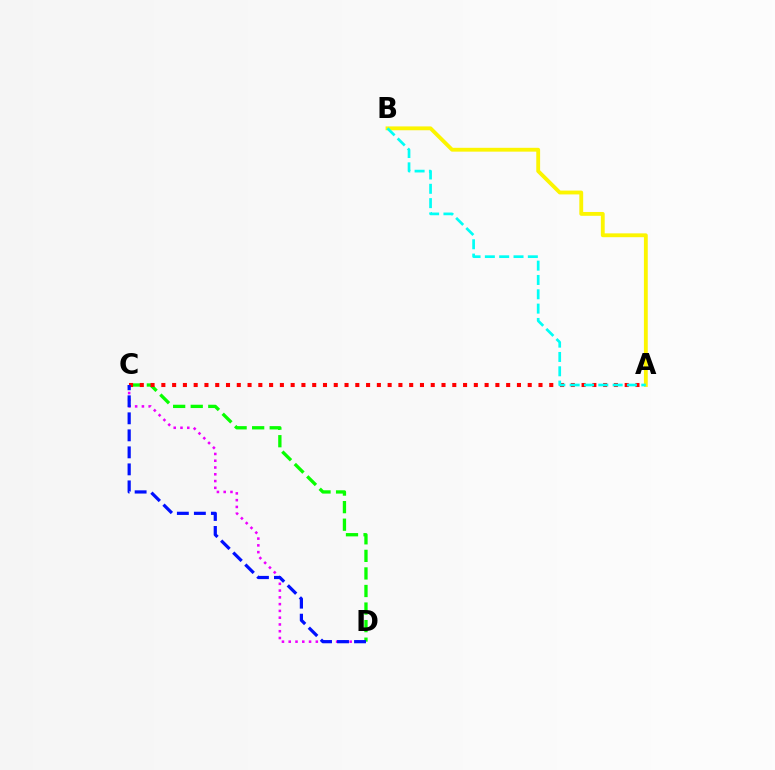{('C', 'D'): [{'color': '#ee00ff', 'line_style': 'dotted', 'thickness': 1.84}, {'color': '#08ff00', 'line_style': 'dashed', 'thickness': 2.39}, {'color': '#0010ff', 'line_style': 'dashed', 'thickness': 2.31}], ('A', 'C'): [{'color': '#ff0000', 'line_style': 'dotted', 'thickness': 2.93}], ('A', 'B'): [{'color': '#fcf500', 'line_style': 'solid', 'thickness': 2.76}, {'color': '#00fff6', 'line_style': 'dashed', 'thickness': 1.95}]}